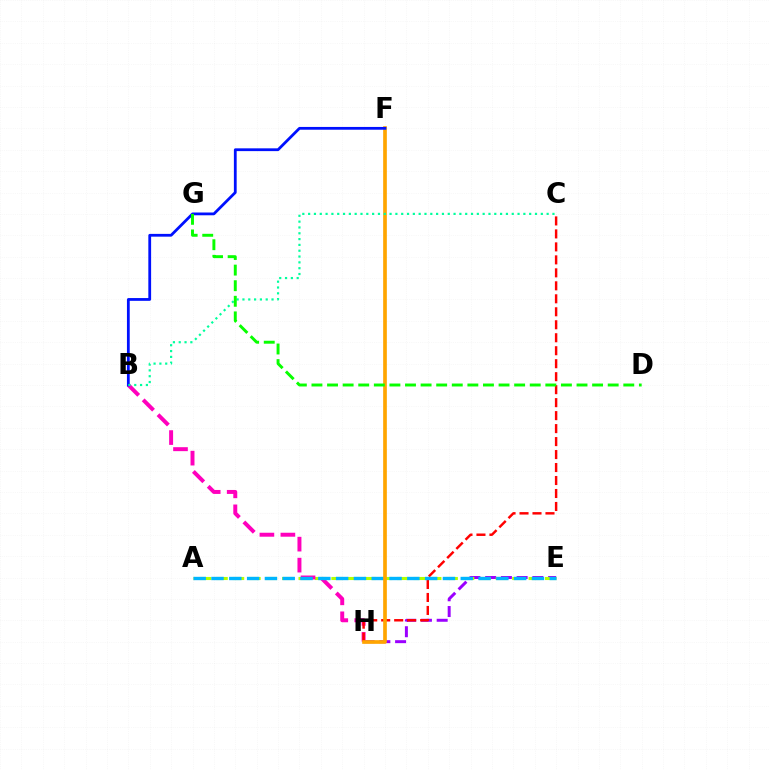{('E', 'H'): [{'color': '#9b00ff', 'line_style': 'dashed', 'thickness': 2.14}], ('A', 'E'): [{'color': '#b3ff00', 'line_style': 'dashed', 'thickness': 2.23}, {'color': '#00b5ff', 'line_style': 'dashed', 'thickness': 2.42}], ('B', 'H'): [{'color': '#ff00bd', 'line_style': 'dashed', 'thickness': 2.85}], ('C', 'H'): [{'color': '#ff0000', 'line_style': 'dashed', 'thickness': 1.76}], ('F', 'H'): [{'color': '#ffa500', 'line_style': 'solid', 'thickness': 2.65}], ('B', 'F'): [{'color': '#0010ff', 'line_style': 'solid', 'thickness': 2.0}], ('B', 'C'): [{'color': '#00ff9d', 'line_style': 'dotted', 'thickness': 1.58}], ('D', 'G'): [{'color': '#08ff00', 'line_style': 'dashed', 'thickness': 2.12}]}